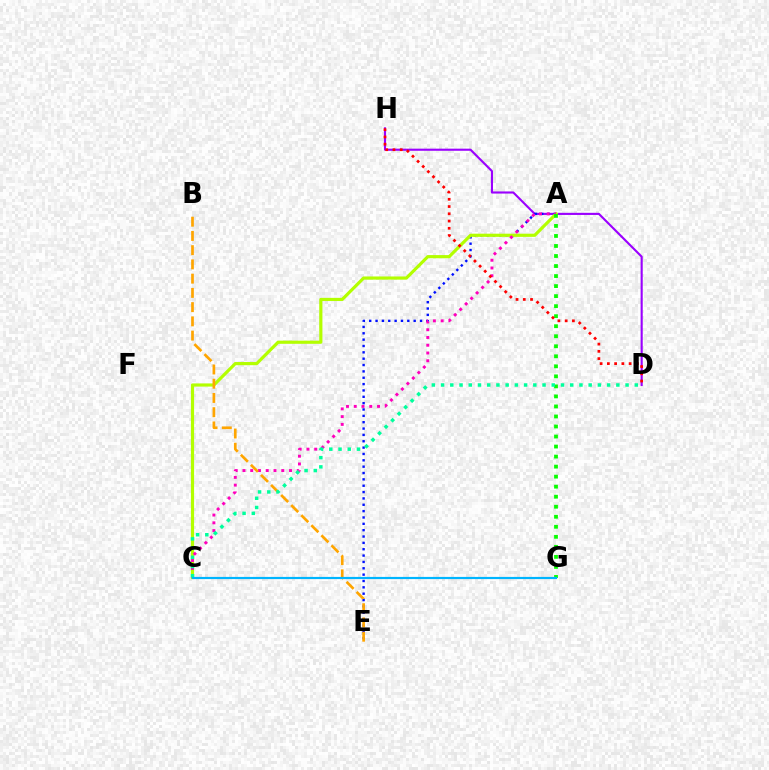{('D', 'H'): [{'color': '#9b00ff', 'line_style': 'solid', 'thickness': 1.53}, {'color': '#ff0000', 'line_style': 'dotted', 'thickness': 1.97}], ('A', 'E'): [{'color': '#0010ff', 'line_style': 'dotted', 'thickness': 1.73}], ('A', 'C'): [{'color': '#b3ff00', 'line_style': 'solid', 'thickness': 2.28}, {'color': '#ff00bd', 'line_style': 'dotted', 'thickness': 2.11}], ('B', 'E'): [{'color': '#ffa500', 'line_style': 'dashed', 'thickness': 1.93}], ('A', 'G'): [{'color': '#08ff00', 'line_style': 'dotted', 'thickness': 2.72}], ('C', 'D'): [{'color': '#00ff9d', 'line_style': 'dotted', 'thickness': 2.51}], ('C', 'G'): [{'color': '#00b5ff', 'line_style': 'solid', 'thickness': 1.57}]}